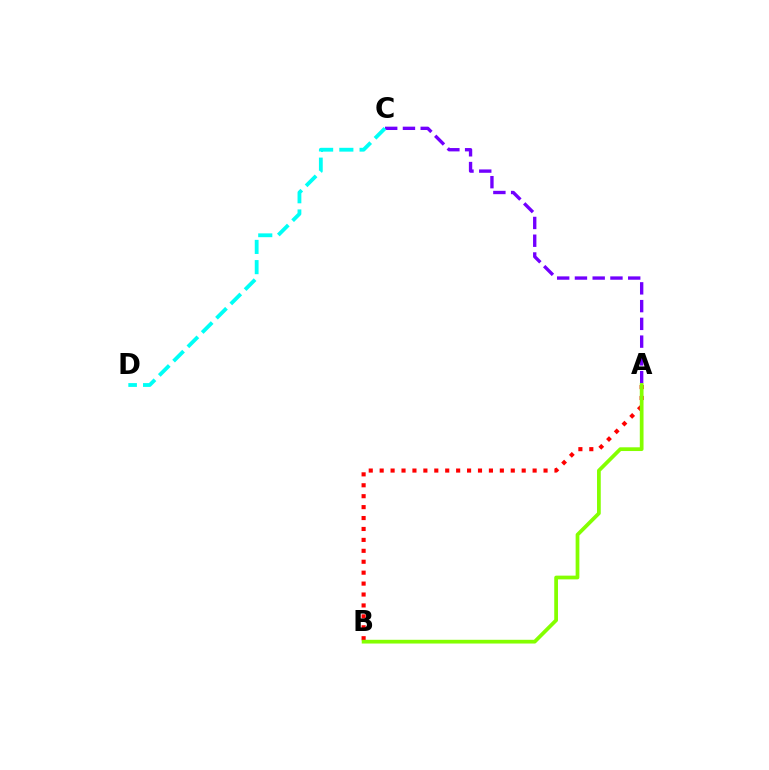{('A', 'C'): [{'color': '#7200ff', 'line_style': 'dashed', 'thickness': 2.41}], ('C', 'D'): [{'color': '#00fff6', 'line_style': 'dashed', 'thickness': 2.75}], ('A', 'B'): [{'color': '#ff0000', 'line_style': 'dotted', 'thickness': 2.97}, {'color': '#84ff00', 'line_style': 'solid', 'thickness': 2.69}]}